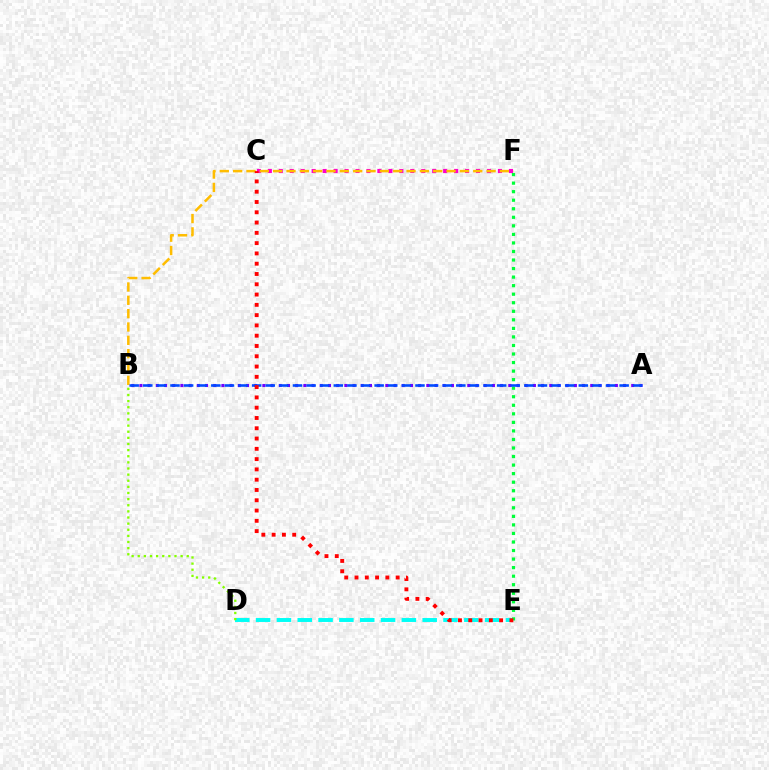{('D', 'E'): [{'color': '#00fff6', 'line_style': 'dashed', 'thickness': 2.83}], ('C', 'F'): [{'color': '#ff00cf', 'line_style': 'dotted', 'thickness': 2.98}], ('B', 'F'): [{'color': '#ffbd00', 'line_style': 'dashed', 'thickness': 1.81}], ('A', 'B'): [{'color': '#7200ff', 'line_style': 'dotted', 'thickness': 2.23}, {'color': '#004bff', 'line_style': 'dashed', 'thickness': 1.85}], ('E', 'F'): [{'color': '#00ff39', 'line_style': 'dotted', 'thickness': 2.32}], ('B', 'D'): [{'color': '#84ff00', 'line_style': 'dotted', 'thickness': 1.66}], ('C', 'E'): [{'color': '#ff0000', 'line_style': 'dotted', 'thickness': 2.79}]}